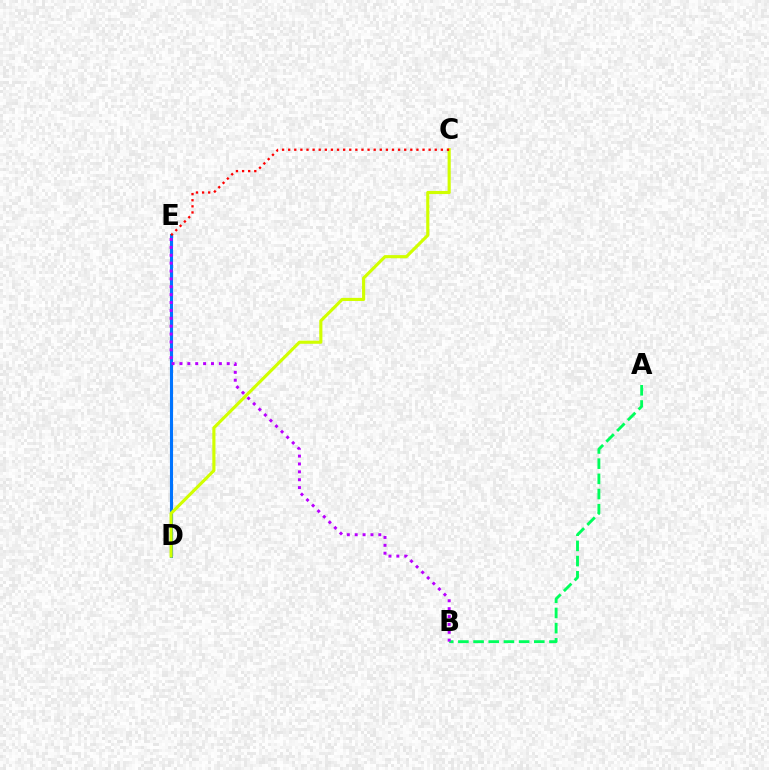{('D', 'E'): [{'color': '#0074ff', 'line_style': 'solid', 'thickness': 2.23}], ('C', 'D'): [{'color': '#d1ff00', 'line_style': 'solid', 'thickness': 2.25}], ('A', 'B'): [{'color': '#00ff5c', 'line_style': 'dashed', 'thickness': 2.06}], ('C', 'E'): [{'color': '#ff0000', 'line_style': 'dotted', 'thickness': 1.66}], ('B', 'E'): [{'color': '#b900ff', 'line_style': 'dotted', 'thickness': 2.14}]}